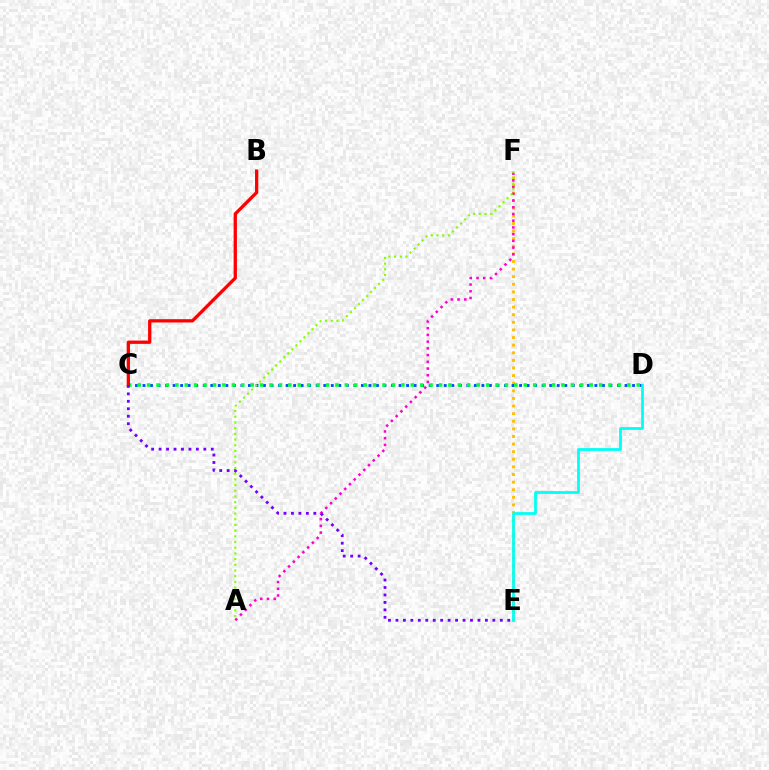{('E', 'F'): [{'color': '#ffbd00', 'line_style': 'dotted', 'thickness': 2.07}], ('A', 'F'): [{'color': '#ff00cf', 'line_style': 'dotted', 'thickness': 1.83}, {'color': '#84ff00', 'line_style': 'dotted', 'thickness': 1.55}], ('C', 'D'): [{'color': '#004bff', 'line_style': 'dotted', 'thickness': 2.05}, {'color': '#00ff39', 'line_style': 'dotted', 'thickness': 2.56}], ('D', 'E'): [{'color': '#00fff6', 'line_style': 'solid', 'thickness': 1.99}], ('B', 'C'): [{'color': '#ff0000', 'line_style': 'solid', 'thickness': 2.37}], ('C', 'E'): [{'color': '#7200ff', 'line_style': 'dotted', 'thickness': 2.03}]}